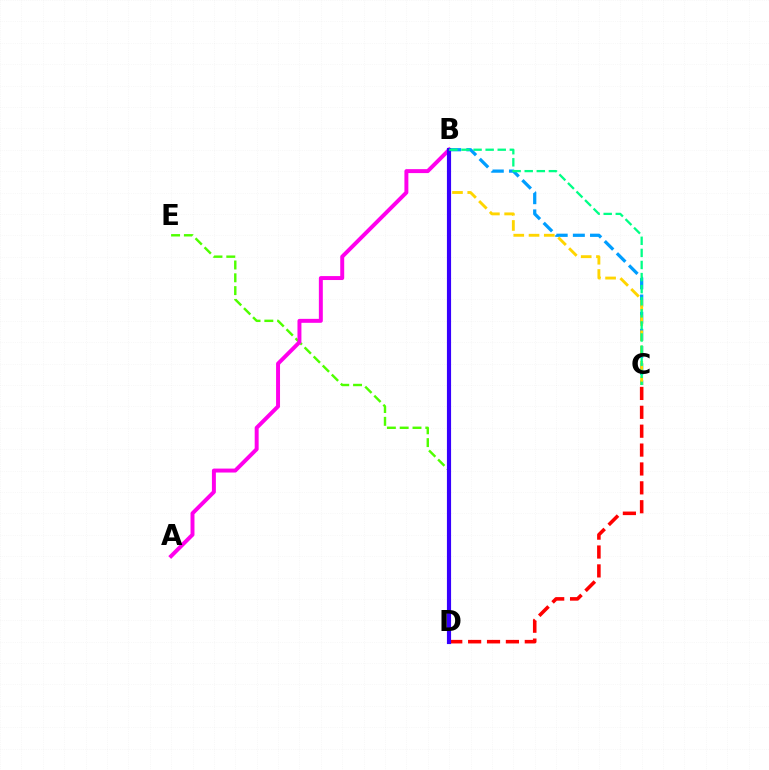{('C', 'D'): [{'color': '#ff0000', 'line_style': 'dashed', 'thickness': 2.57}], ('D', 'E'): [{'color': '#4fff00', 'line_style': 'dashed', 'thickness': 1.74}], ('B', 'C'): [{'color': '#009eff', 'line_style': 'dashed', 'thickness': 2.33}, {'color': '#ffd500', 'line_style': 'dashed', 'thickness': 2.07}, {'color': '#00ff86', 'line_style': 'dashed', 'thickness': 1.64}], ('A', 'B'): [{'color': '#ff00ed', 'line_style': 'solid', 'thickness': 2.85}], ('B', 'D'): [{'color': '#3700ff', 'line_style': 'solid', 'thickness': 2.99}]}